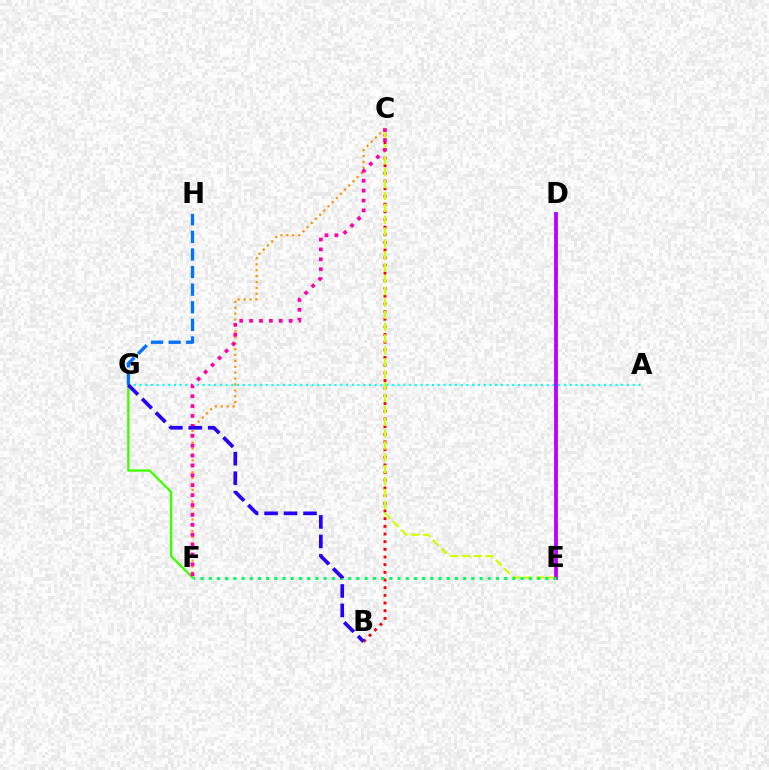{('A', 'G'): [{'color': '#00fff6', 'line_style': 'dotted', 'thickness': 1.56}], ('B', 'C'): [{'color': '#ff0000', 'line_style': 'dotted', 'thickness': 2.08}], ('C', 'F'): [{'color': '#ff9400', 'line_style': 'dotted', 'thickness': 1.6}, {'color': '#ff00ac', 'line_style': 'dotted', 'thickness': 2.69}], ('F', 'G'): [{'color': '#3dff00', 'line_style': 'solid', 'thickness': 1.65}], ('C', 'E'): [{'color': '#d1ff00', 'line_style': 'dashed', 'thickness': 1.61}], ('D', 'E'): [{'color': '#b900ff', 'line_style': 'solid', 'thickness': 2.73}], ('G', 'H'): [{'color': '#0074ff', 'line_style': 'dashed', 'thickness': 2.39}], ('E', 'F'): [{'color': '#00ff5c', 'line_style': 'dotted', 'thickness': 2.23}], ('B', 'G'): [{'color': '#2500ff', 'line_style': 'dashed', 'thickness': 2.64}]}